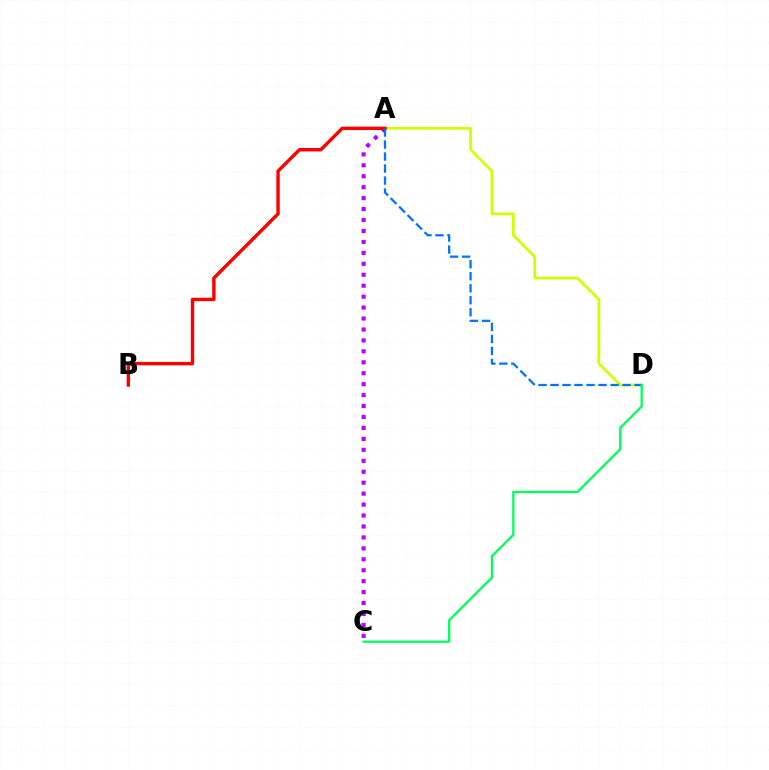{('A', 'D'): [{'color': '#d1ff00', 'line_style': 'solid', 'thickness': 1.98}, {'color': '#0074ff', 'line_style': 'dashed', 'thickness': 1.63}], ('A', 'C'): [{'color': '#b900ff', 'line_style': 'dotted', 'thickness': 2.97}], ('A', 'B'): [{'color': '#ff0000', 'line_style': 'solid', 'thickness': 2.44}], ('C', 'D'): [{'color': '#00ff5c', 'line_style': 'solid', 'thickness': 1.65}]}